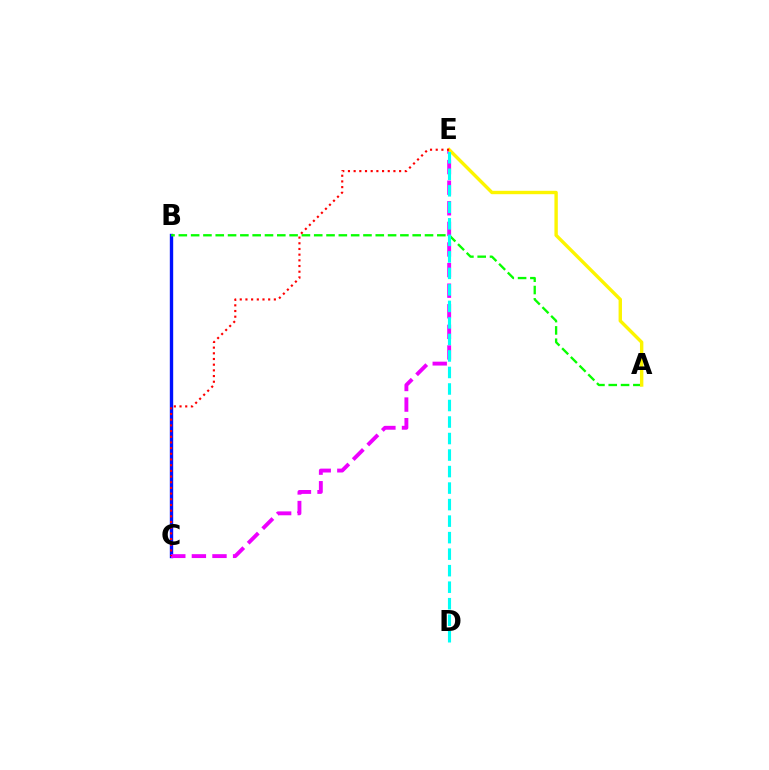{('B', 'C'): [{'color': '#0010ff', 'line_style': 'solid', 'thickness': 2.43}], ('C', 'E'): [{'color': '#ee00ff', 'line_style': 'dashed', 'thickness': 2.8}, {'color': '#ff0000', 'line_style': 'dotted', 'thickness': 1.54}], ('A', 'B'): [{'color': '#08ff00', 'line_style': 'dashed', 'thickness': 1.67}], ('A', 'E'): [{'color': '#fcf500', 'line_style': 'solid', 'thickness': 2.44}], ('D', 'E'): [{'color': '#00fff6', 'line_style': 'dashed', 'thickness': 2.24}]}